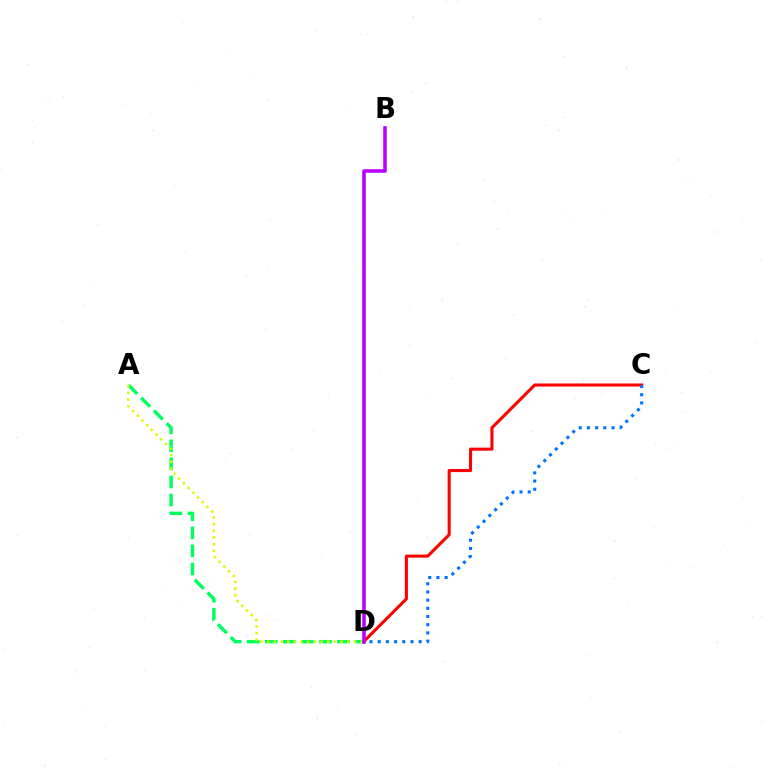{('C', 'D'): [{'color': '#ff0000', 'line_style': 'solid', 'thickness': 2.21}, {'color': '#0074ff', 'line_style': 'dotted', 'thickness': 2.23}], ('A', 'D'): [{'color': '#00ff5c', 'line_style': 'dashed', 'thickness': 2.45}, {'color': '#d1ff00', 'line_style': 'dotted', 'thickness': 1.81}], ('B', 'D'): [{'color': '#b900ff', 'line_style': 'solid', 'thickness': 2.55}]}